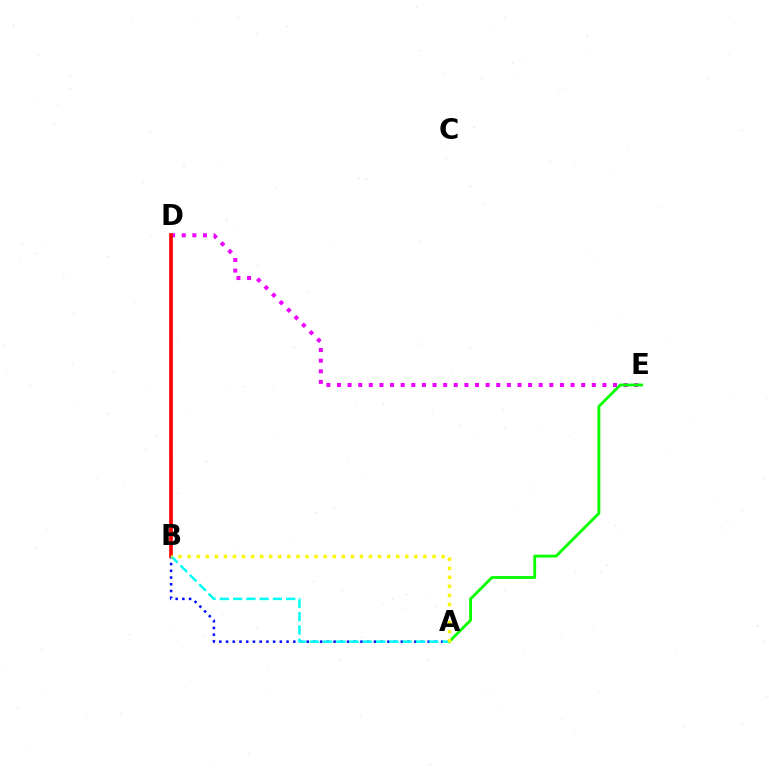{('D', 'E'): [{'color': '#ee00ff', 'line_style': 'dotted', 'thickness': 2.89}], ('A', 'B'): [{'color': '#0010ff', 'line_style': 'dotted', 'thickness': 1.83}, {'color': '#00fff6', 'line_style': 'dashed', 'thickness': 1.8}, {'color': '#fcf500', 'line_style': 'dotted', 'thickness': 2.46}], ('B', 'D'): [{'color': '#ff0000', 'line_style': 'solid', 'thickness': 2.66}], ('A', 'E'): [{'color': '#08ff00', 'line_style': 'solid', 'thickness': 2.06}]}